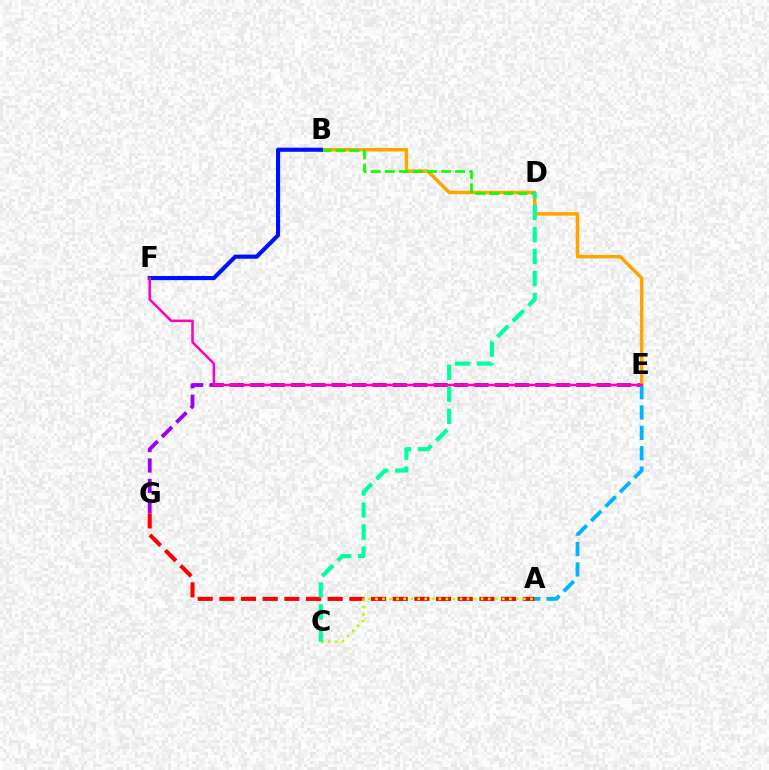{('E', 'G'): [{'color': '#9b00ff', 'line_style': 'dashed', 'thickness': 2.77}], ('B', 'E'): [{'color': '#ffa500', 'line_style': 'solid', 'thickness': 2.53}], ('B', 'D'): [{'color': '#08ff00', 'line_style': 'dashed', 'thickness': 1.91}], ('A', 'G'): [{'color': '#ff0000', 'line_style': 'dashed', 'thickness': 2.94}], ('A', 'C'): [{'color': '#b3ff00', 'line_style': 'dotted', 'thickness': 1.91}], ('C', 'D'): [{'color': '#00ff9d', 'line_style': 'dashed', 'thickness': 2.99}], ('A', 'E'): [{'color': '#00b5ff', 'line_style': 'dashed', 'thickness': 2.77}], ('B', 'F'): [{'color': '#0010ff', 'line_style': 'solid', 'thickness': 2.97}], ('E', 'F'): [{'color': '#ff00bd', 'line_style': 'solid', 'thickness': 1.81}]}